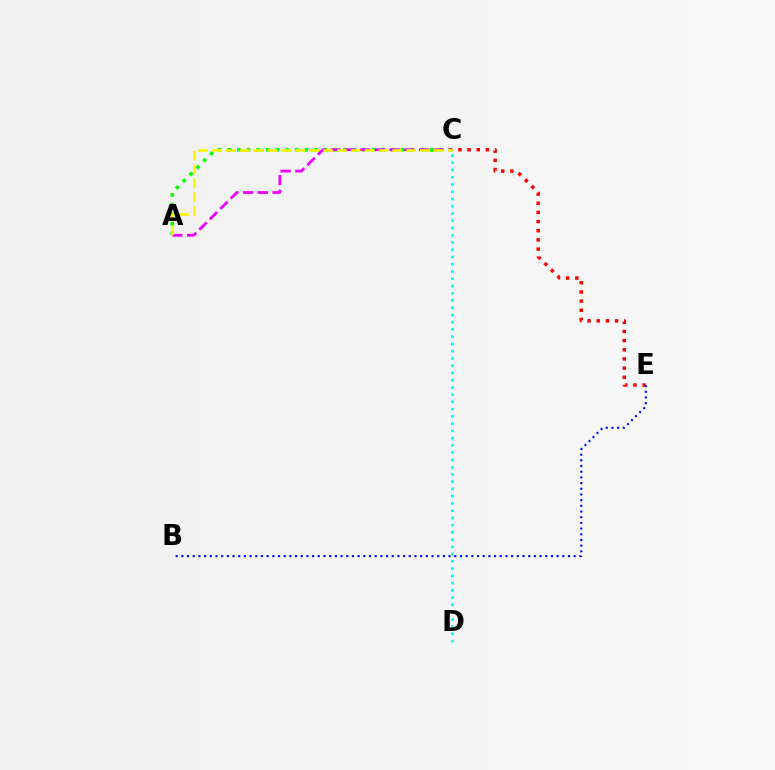{('C', 'E'): [{'color': '#ff0000', 'line_style': 'dotted', 'thickness': 2.49}], ('A', 'C'): [{'color': '#08ff00', 'line_style': 'dotted', 'thickness': 2.62}, {'color': '#ee00ff', 'line_style': 'dashed', 'thickness': 2.0}, {'color': '#fcf500', 'line_style': 'dashed', 'thickness': 1.88}], ('C', 'D'): [{'color': '#00fff6', 'line_style': 'dotted', 'thickness': 1.97}], ('B', 'E'): [{'color': '#0010ff', 'line_style': 'dotted', 'thickness': 1.54}]}